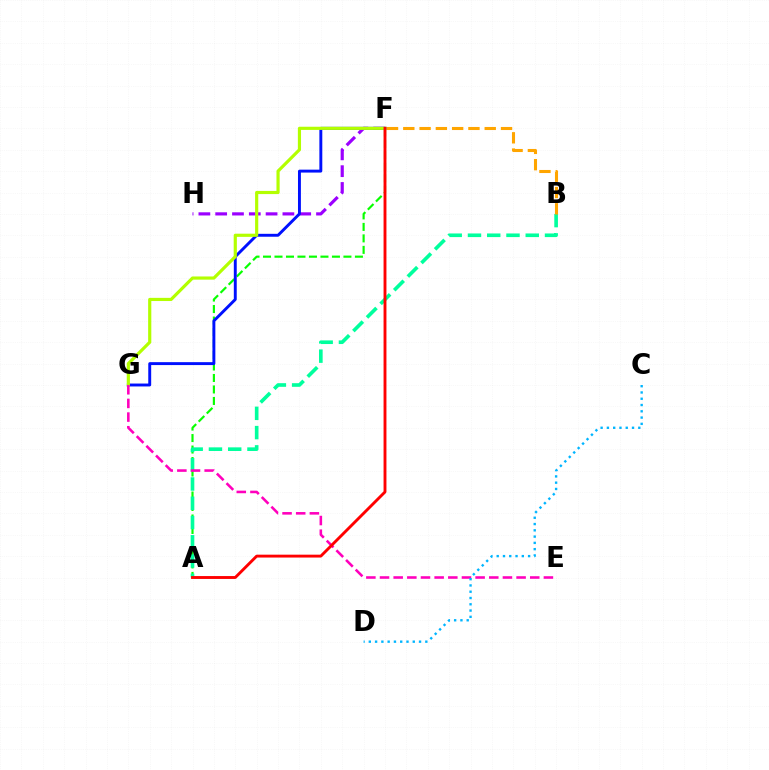{('A', 'F'): [{'color': '#08ff00', 'line_style': 'dashed', 'thickness': 1.56}, {'color': '#ff0000', 'line_style': 'solid', 'thickness': 2.07}], ('F', 'H'): [{'color': '#9b00ff', 'line_style': 'dashed', 'thickness': 2.28}], ('F', 'G'): [{'color': '#0010ff', 'line_style': 'solid', 'thickness': 2.1}, {'color': '#b3ff00', 'line_style': 'solid', 'thickness': 2.28}], ('A', 'B'): [{'color': '#00ff9d', 'line_style': 'dashed', 'thickness': 2.62}], ('E', 'G'): [{'color': '#ff00bd', 'line_style': 'dashed', 'thickness': 1.86}], ('B', 'F'): [{'color': '#ffa500', 'line_style': 'dashed', 'thickness': 2.21}], ('C', 'D'): [{'color': '#00b5ff', 'line_style': 'dotted', 'thickness': 1.71}]}